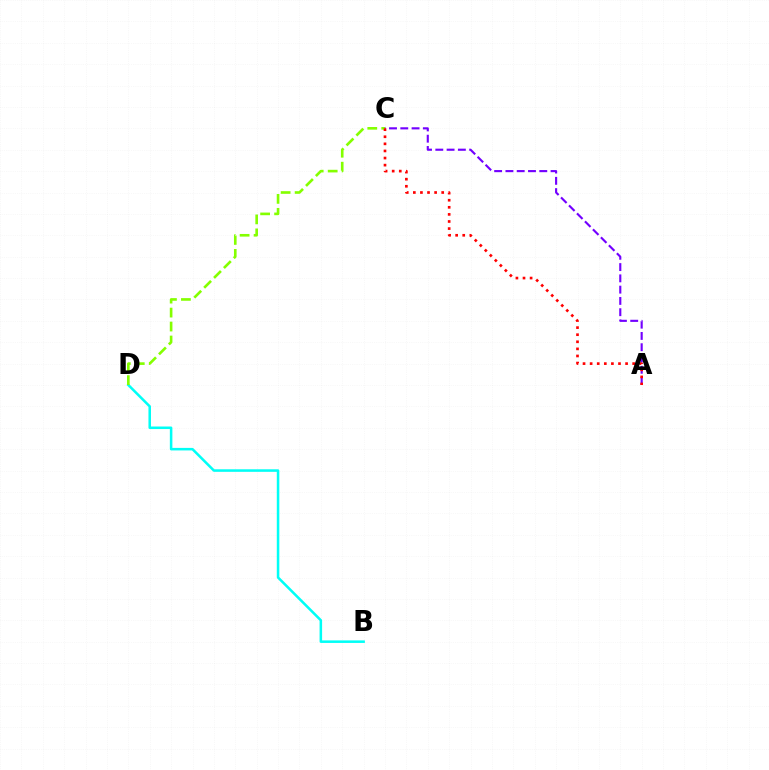{('A', 'C'): [{'color': '#7200ff', 'line_style': 'dashed', 'thickness': 1.53}, {'color': '#ff0000', 'line_style': 'dotted', 'thickness': 1.93}], ('B', 'D'): [{'color': '#00fff6', 'line_style': 'solid', 'thickness': 1.83}], ('C', 'D'): [{'color': '#84ff00', 'line_style': 'dashed', 'thickness': 1.9}]}